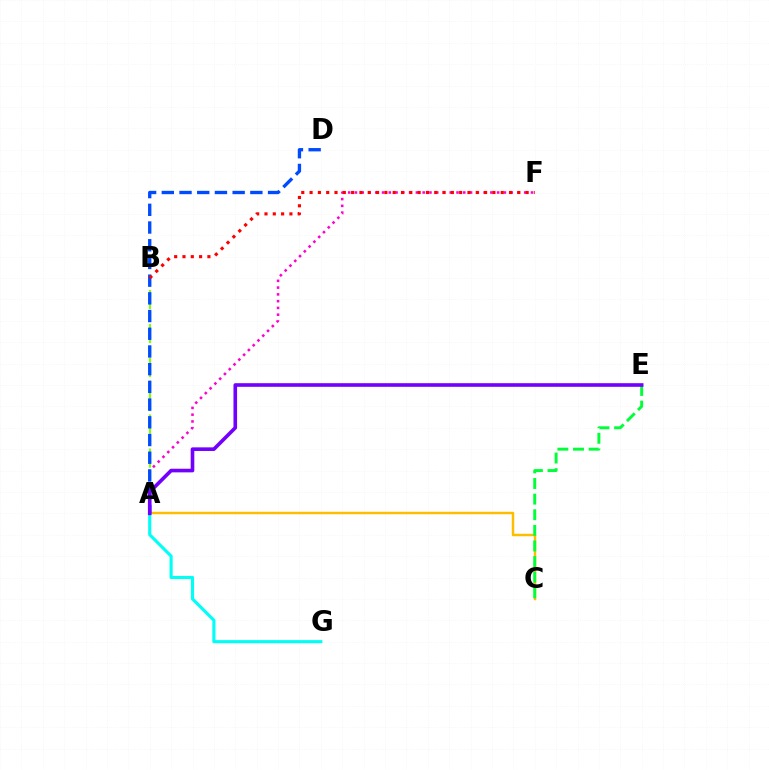{('A', 'C'): [{'color': '#ffbd00', 'line_style': 'solid', 'thickness': 1.78}], ('A', 'B'): [{'color': '#84ff00', 'line_style': 'dashed', 'thickness': 1.54}], ('A', 'G'): [{'color': '#00fff6', 'line_style': 'solid', 'thickness': 2.24}], ('C', 'E'): [{'color': '#00ff39', 'line_style': 'dashed', 'thickness': 2.12}], ('A', 'F'): [{'color': '#ff00cf', 'line_style': 'dotted', 'thickness': 1.84}], ('A', 'D'): [{'color': '#004bff', 'line_style': 'dashed', 'thickness': 2.41}], ('B', 'F'): [{'color': '#ff0000', 'line_style': 'dotted', 'thickness': 2.26}], ('A', 'E'): [{'color': '#7200ff', 'line_style': 'solid', 'thickness': 2.61}]}